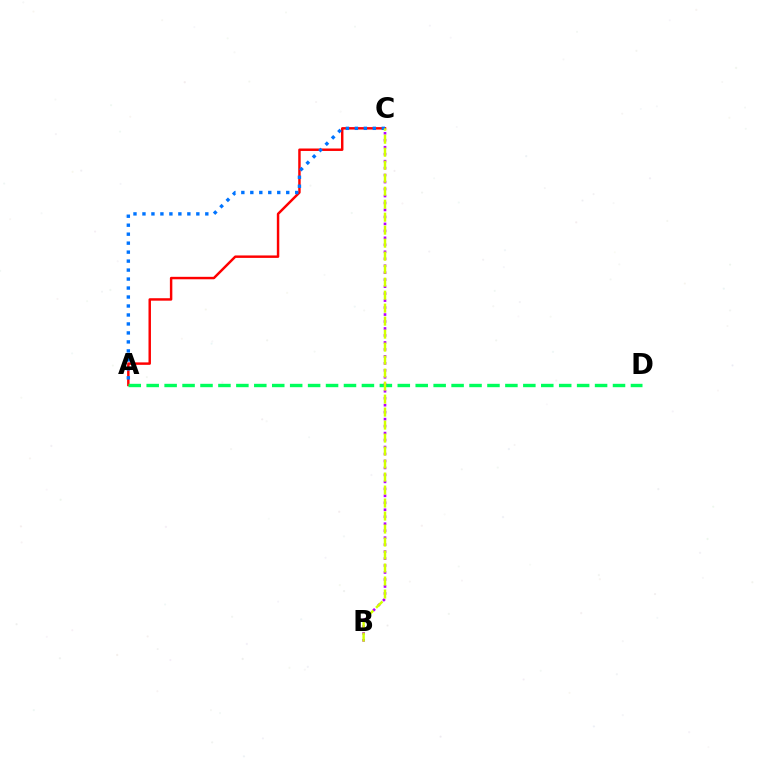{('A', 'C'): [{'color': '#ff0000', 'line_style': 'solid', 'thickness': 1.77}, {'color': '#0074ff', 'line_style': 'dotted', 'thickness': 2.44}], ('A', 'D'): [{'color': '#00ff5c', 'line_style': 'dashed', 'thickness': 2.44}], ('B', 'C'): [{'color': '#b900ff', 'line_style': 'dotted', 'thickness': 1.89}, {'color': '#d1ff00', 'line_style': 'dashed', 'thickness': 1.77}]}